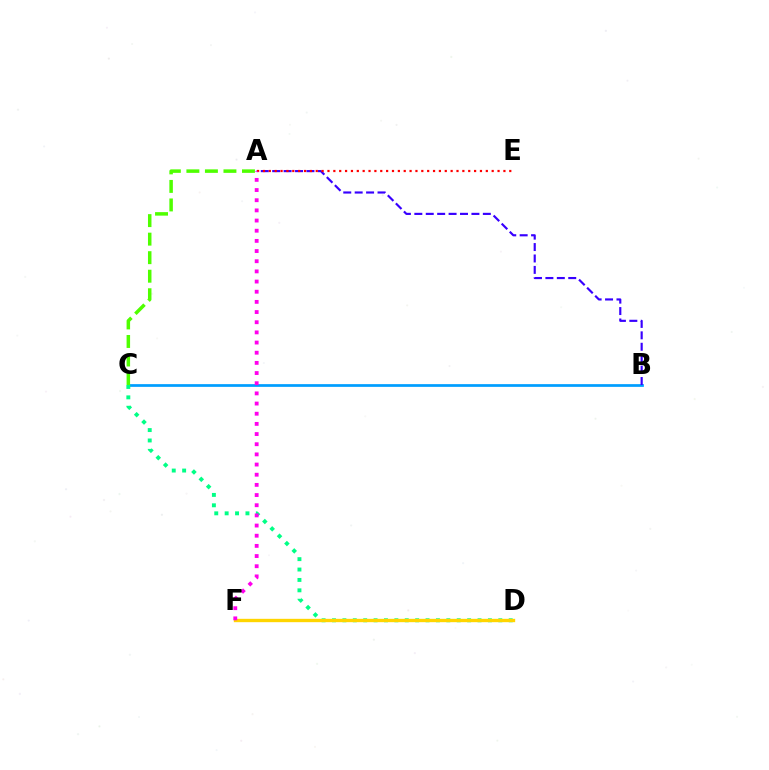{('B', 'C'): [{'color': '#009eff', 'line_style': 'solid', 'thickness': 1.96}], ('A', 'B'): [{'color': '#3700ff', 'line_style': 'dashed', 'thickness': 1.55}], ('A', 'C'): [{'color': '#4fff00', 'line_style': 'dashed', 'thickness': 2.52}], ('C', 'D'): [{'color': '#00ff86', 'line_style': 'dotted', 'thickness': 2.82}], ('A', 'E'): [{'color': '#ff0000', 'line_style': 'dotted', 'thickness': 1.59}], ('D', 'F'): [{'color': '#ffd500', 'line_style': 'solid', 'thickness': 2.41}], ('A', 'F'): [{'color': '#ff00ed', 'line_style': 'dotted', 'thickness': 2.76}]}